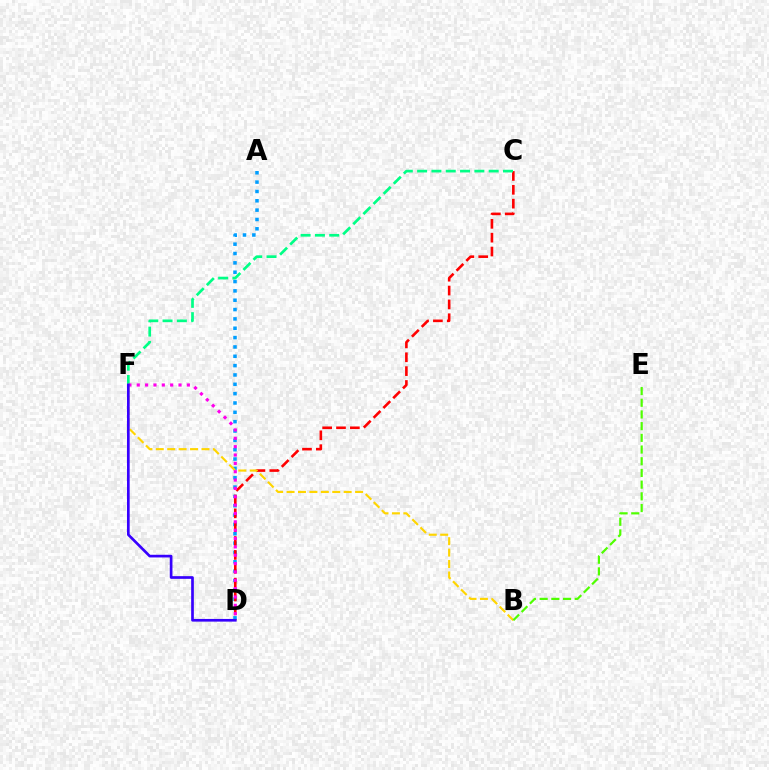{('A', 'D'): [{'color': '#009eff', 'line_style': 'dotted', 'thickness': 2.54}], ('C', 'D'): [{'color': '#ff0000', 'line_style': 'dashed', 'thickness': 1.88}], ('C', 'F'): [{'color': '#00ff86', 'line_style': 'dashed', 'thickness': 1.94}], ('B', 'F'): [{'color': '#ffd500', 'line_style': 'dashed', 'thickness': 1.55}], ('D', 'F'): [{'color': '#ff00ed', 'line_style': 'dotted', 'thickness': 2.27}, {'color': '#3700ff', 'line_style': 'solid', 'thickness': 1.93}], ('B', 'E'): [{'color': '#4fff00', 'line_style': 'dashed', 'thickness': 1.59}]}